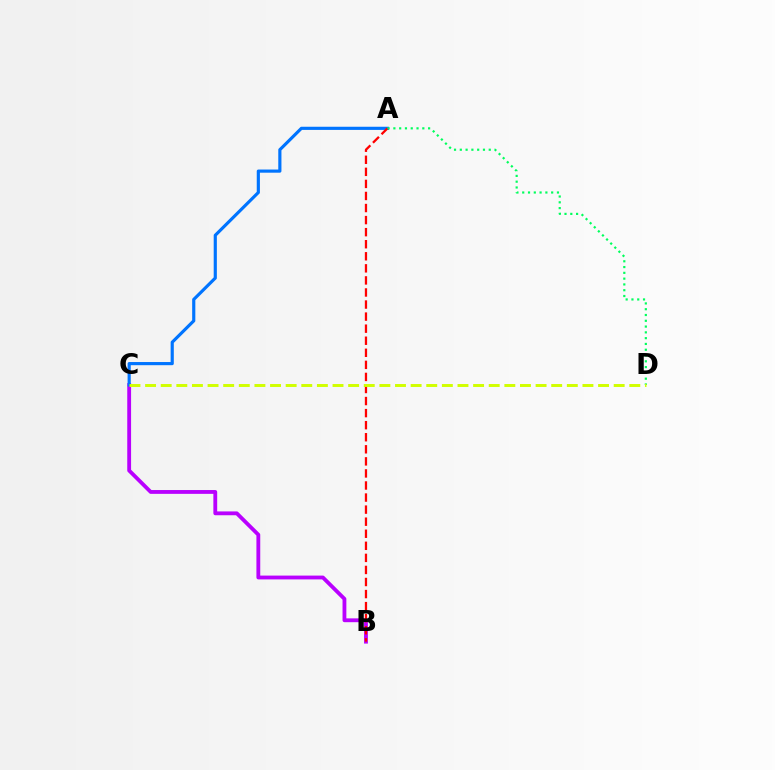{('B', 'C'): [{'color': '#b900ff', 'line_style': 'solid', 'thickness': 2.75}], ('A', 'C'): [{'color': '#0074ff', 'line_style': 'solid', 'thickness': 2.27}], ('A', 'B'): [{'color': '#ff0000', 'line_style': 'dashed', 'thickness': 1.64}], ('A', 'D'): [{'color': '#00ff5c', 'line_style': 'dotted', 'thickness': 1.57}], ('C', 'D'): [{'color': '#d1ff00', 'line_style': 'dashed', 'thickness': 2.12}]}